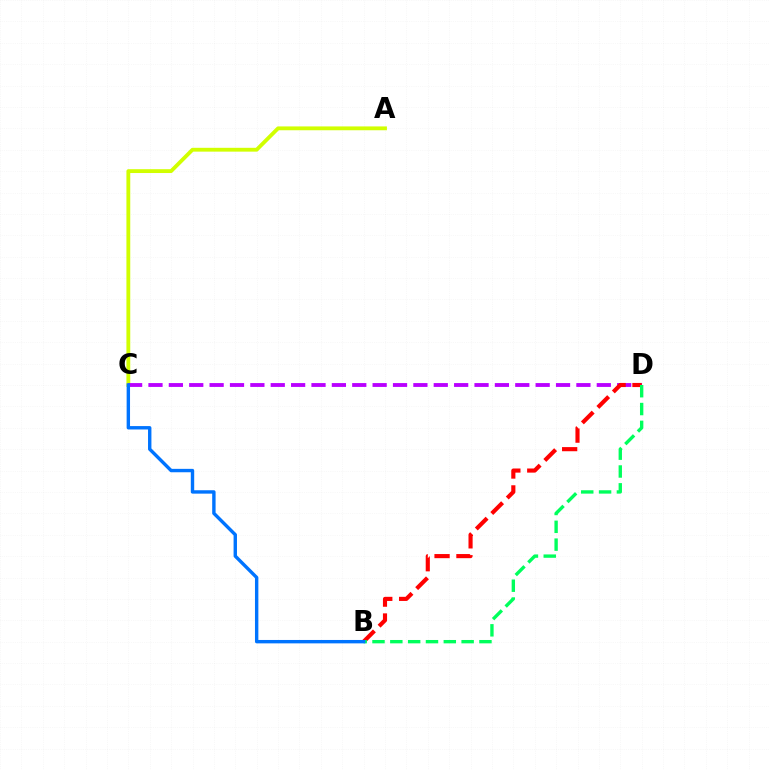{('A', 'C'): [{'color': '#d1ff00', 'line_style': 'solid', 'thickness': 2.76}], ('C', 'D'): [{'color': '#b900ff', 'line_style': 'dashed', 'thickness': 2.77}], ('B', 'D'): [{'color': '#ff0000', 'line_style': 'dashed', 'thickness': 2.97}, {'color': '#00ff5c', 'line_style': 'dashed', 'thickness': 2.42}], ('B', 'C'): [{'color': '#0074ff', 'line_style': 'solid', 'thickness': 2.45}]}